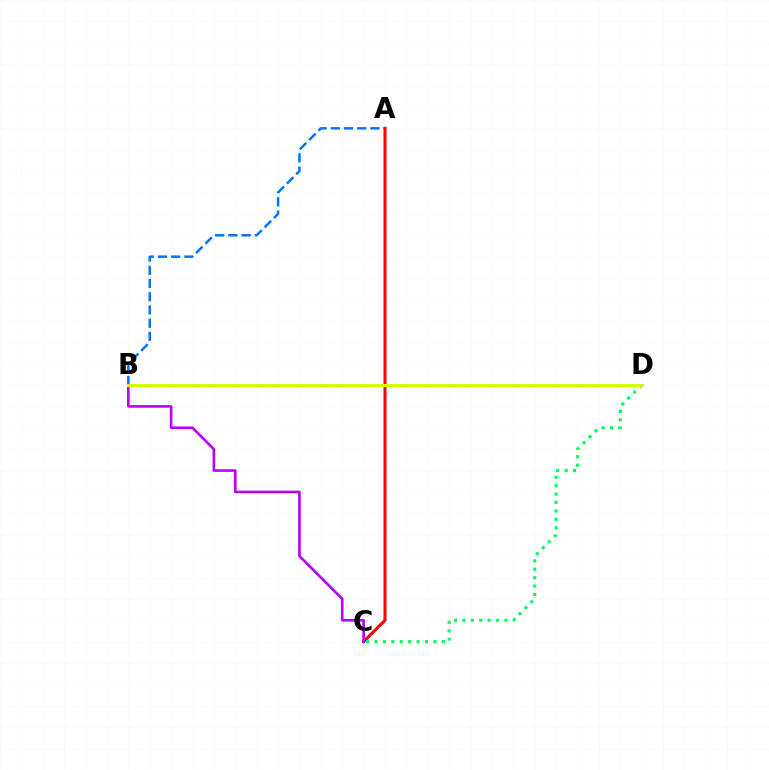{('A', 'B'): [{'color': '#0074ff', 'line_style': 'dashed', 'thickness': 1.79}], ('A', 'C'): [{'color': '#ff0000', 'line_style': 'solid', 'thickness': 2.2}], ('B', 'C'): [{'color': '#b900ff', 'line_style': 'solid', 'thickness': 1.89}], ('C', 'D'): [{'color': '#00ff5c', 'line_style': 'dotted', 'thickness': 2.28}], ('B', 'D'): [{'color': '#d1ff00', 'line_style': 'solid', 'thickness': 2.23}]}